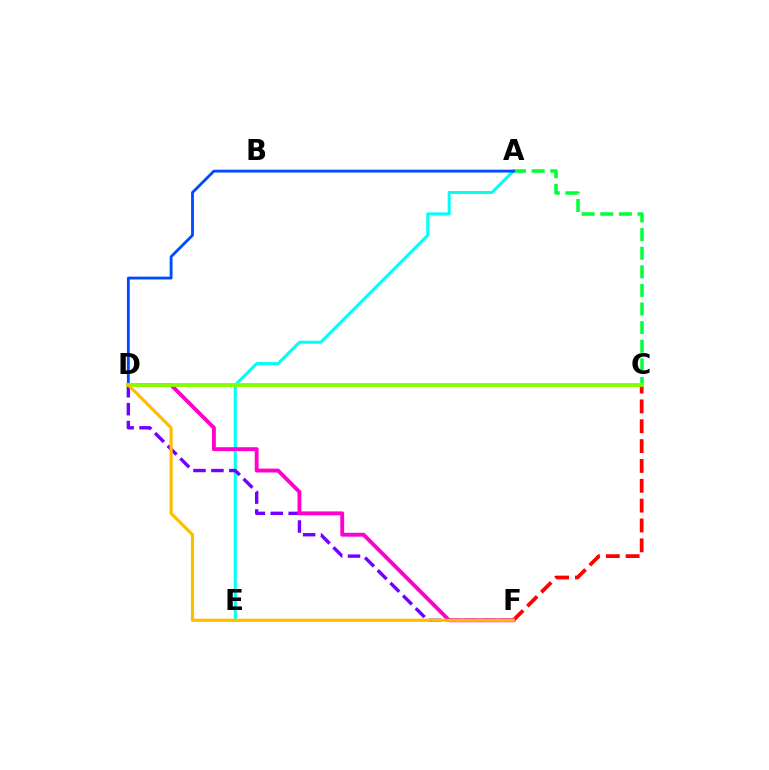{('A', 'E'): [{'color': '#00fff6', 'line_style': 'solid', 'thickness': 2.19}], ('D', 'F'): [{'color': '#7200ff', 'line_style': 'dashed', 'thickness': 2.43}, {'color': '#ff00cf', 'line_style': 'solid', 'thickness': 2.79}, {'color': '#ffbd00', 'line_style': 'solid', 'thickness': 2.28}], ('C', 'F'): [{'color': '#ff0000', 'line_style': 'dashed', 'thickness': 2.7}], ('A', 'C'): [{'color': '#00ff39', 'line_style': 'dashed', 'thickness': 2.53}], ('A', 'D'): [{'color': '#004bff', 'line_style': 'solid', 'thickness': 2.05}], ('C', 'D'): [{'color': '#84ff00', 'line_style': 'solid', 'thickness': 2.77}]}